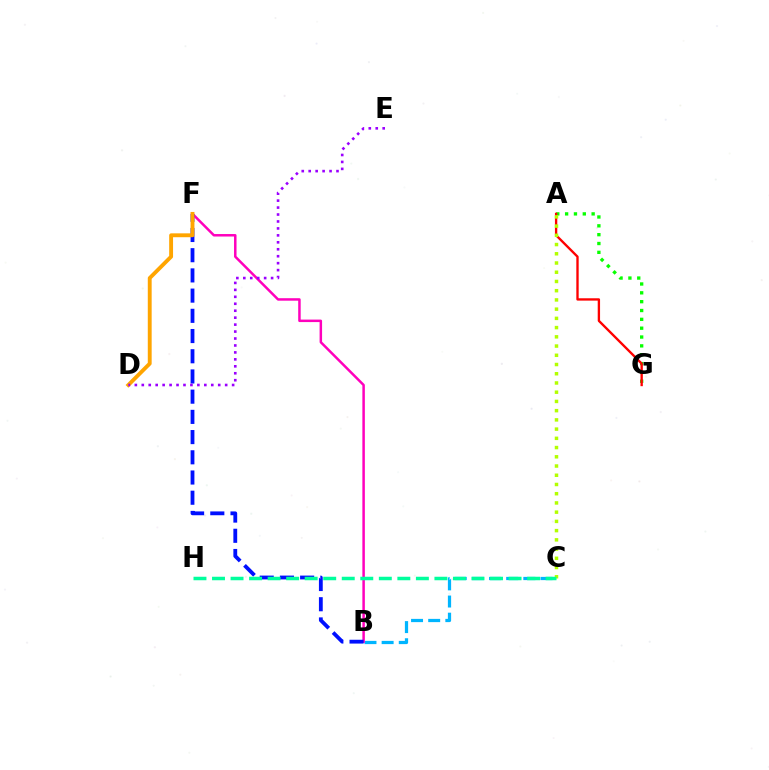{('A', 'G'): [{'color': '#08ff00', 'line_style': 'dotted', 'thickness': 2.4}, {'color': '#ff0000', 'line_style': 'solid', 'thickness': 1.69}], ('B', 'C'): [{'color': '#00b5ff', 'line_style': 'dashed', 'thickness': 2.33}], ('B', 'F'): [{'color': '#ff00bd', 'line_style': 'solid', 'thickness': 1.8}, {'color': '#0010ff', 'line_style': 'dashed', 'thickness': 2.75}], ('A', 'C'): [{'color': '#b3ff00', 'line_style': 'dotted', 'thickness': 2.51}], ('D', 'F'): [{'color': '#ffa500', 'line_style': 'solid', 'thickness': 2.79}], ('C', 'H'): [{'color': '#00ff9d', 'line_style': 'dashed', 'thickness': 2.52}], ('D', 'E'): [{'color': '#9b00ff', 'line_style': 'dotted', 'thickness': 1.89}]}